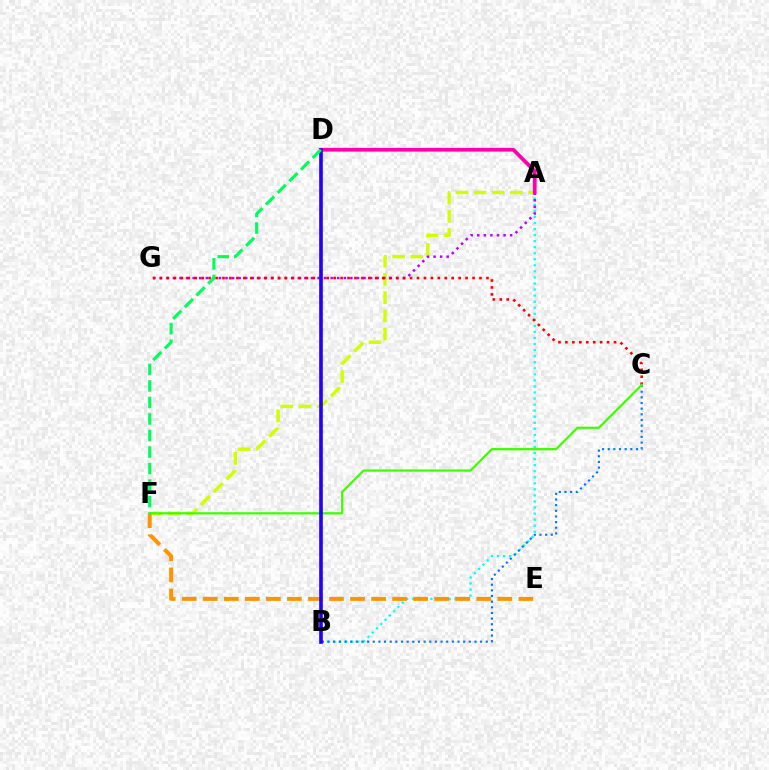{('A', 'B'): [{'color': '#00fff6', 'line_style': 'dotted', 'thickness': 1.65}], ('A', 'F'): [{'color': '#d1ff00', 'line_style': 'dashed', 'thickness': 2.47}], ('A', 'G'): [{'color': '#b900ff', 'line_style': 'dotted', 'thickness': 1.79}], ('C', 'G'): [{'color': '#ff0000', 'line_style': 'dotted', 'thickness': 1.89}], ('E', 'F'): [{'color': '#ff9400', 'line_style': 'dashed', 'thickness': 2.86}], ('A', 'D'): [{'color': '#ff00ac', 'line_style': 'solid', 'thickness': 2.7}], ('B', 'C'): [{'color': '#0074ff', 'line_style': 'dotted', 'thickness': 1.54}], ('C', 'F'): [{'color': '#3dff00', 'line_style': 'solid', 'thickness': 1.62}], ('B', 'D'): [{'color': '#2500ff', 'line_style': 'solid', 'thickness': 2.63}], ('D', 'F'): [{'color': '#00ff5c', 'line_style': 'dashed', 'thickness': 2.24}]}